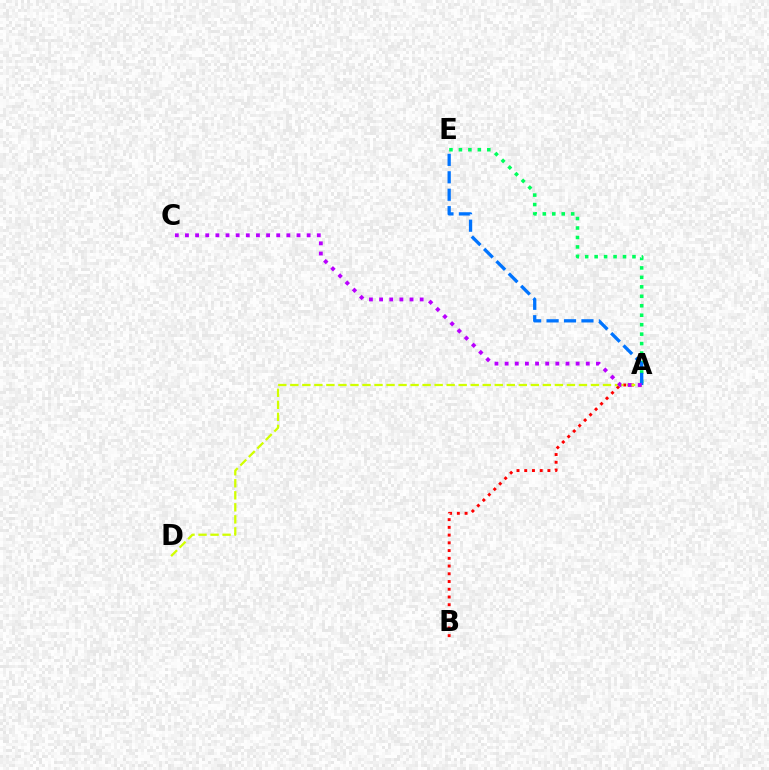{('A', 'B'): [{'color': '#ff0000', 'line_style': 'dotted', 'thickness': 2.1}], ('A', 'D'): [{'color': '#d1ff00', 'line_style': 'dashed', 'thickness': 1.63}], ('A', 'E'): [{'color': '#00ff5c', 'line_style': 'dotted', 'thickness': 2.57}, {'color': '#0074ff', 'line_style': 'dashed', 'thickness': 2.37}], ('A', 'C'): [{'color': '#b900ff', 'line_style': 'dotted', 'thickness': 2.76}]}